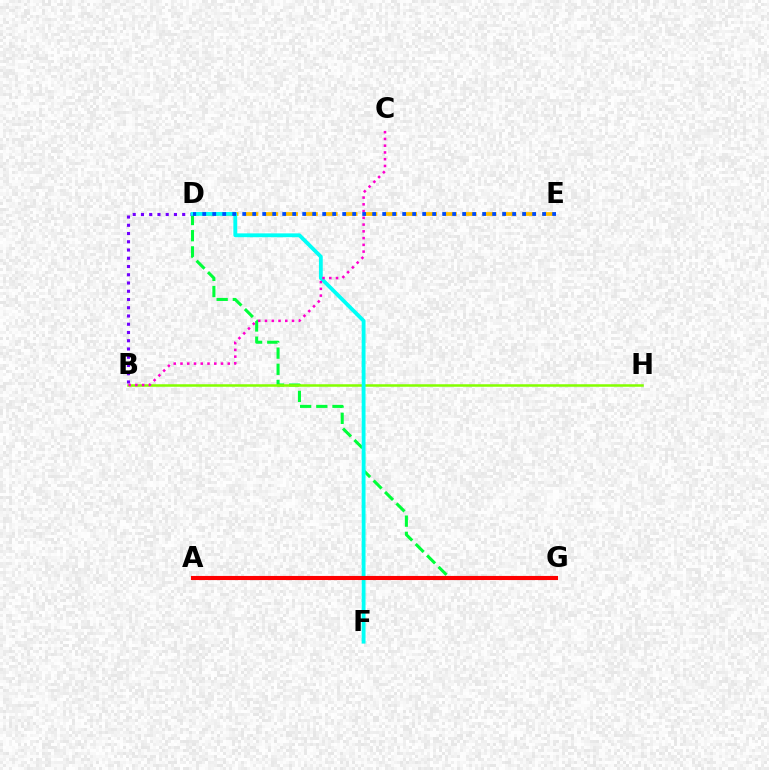{('D', 'E'): [{'color': '#ffbd00', 'line_style': 'dashed', 'thickness': 2.7}, {'color': '#004bff', 'line_style': 'dotted', 'thickness': 2.72}], ('D', 'G'): [{'color': '#00ff39', 'line_style': 'dashed', 'thickness': 2.2}], ('B', 'H'): [{'color': '#84ff00', 'line_style': 'solid', 'thickness': 1.82}], ('B', 'D'): [{'color': '#7200ff', 'line_style': 'dotted', 'thickness': 2.24}], ('D', 'F'): [{'color': '#00fff6', 'line_style': 'solid', 'thickness': 2.75}], ('A', 'G'): [{'color': '#ff0000', 'line_style': 'solid', 'thickness': 2.96}], ('B', 'C'): [{'color': '#ff00cf', 'line_style': 'dotted', 'thickness': 1.83}]}